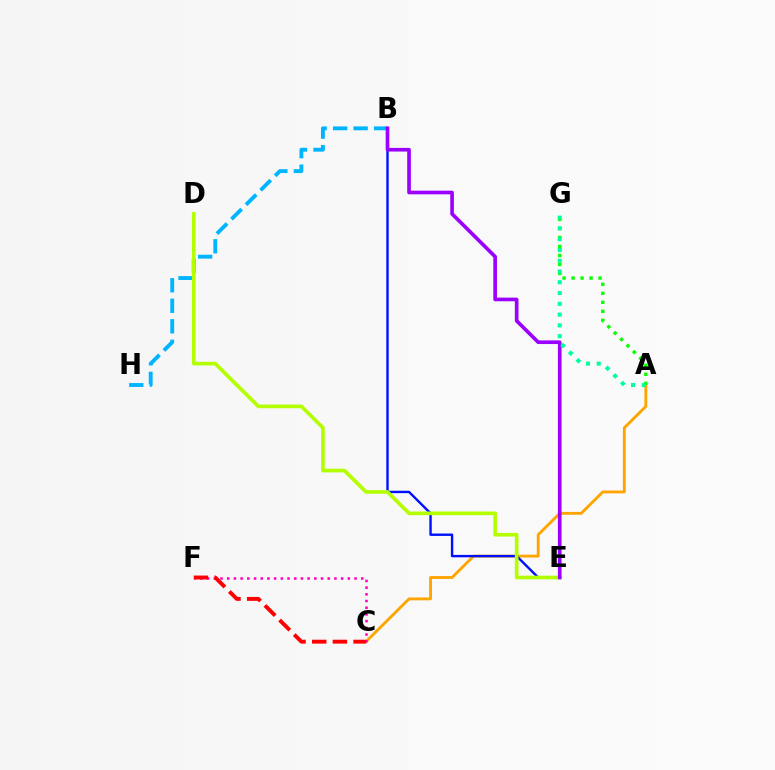{('A', 'C'): [{'color': '#ffa500', 'line_style': 'solid', 'thickness': 2.06}], ('B', 'E'): [{'color': '#0010ff', 'line_style': 'solid', 'thickness': 1.72}, {'color': '#9b00ff', 'line_style': 'solid', 'thickness': 2.63}], ('B', 'H'): [{'color': '#00b5ff', 'line_style': 'dashed', 'thickness': 2.79}], ('A', 'G'): [{'color': '#08ff00', 'line_style': 'dotted', 'thickness': 2.44}, {'color': '#00ff9d', 'line_style': 'dotted', 'thickness': 2.93}], ('C', 'F'): [{'color': '#ff00bd', 'line_style': 'dotted', 'thickness': 1.82}, {'color': '#ff0000', 'line_style': 'dashed', 'thickness': 2.81}], ('D', 'E'): [{'color': '#b3ff00', 'line_style': 'solid', 'thickness': 2.63}]}